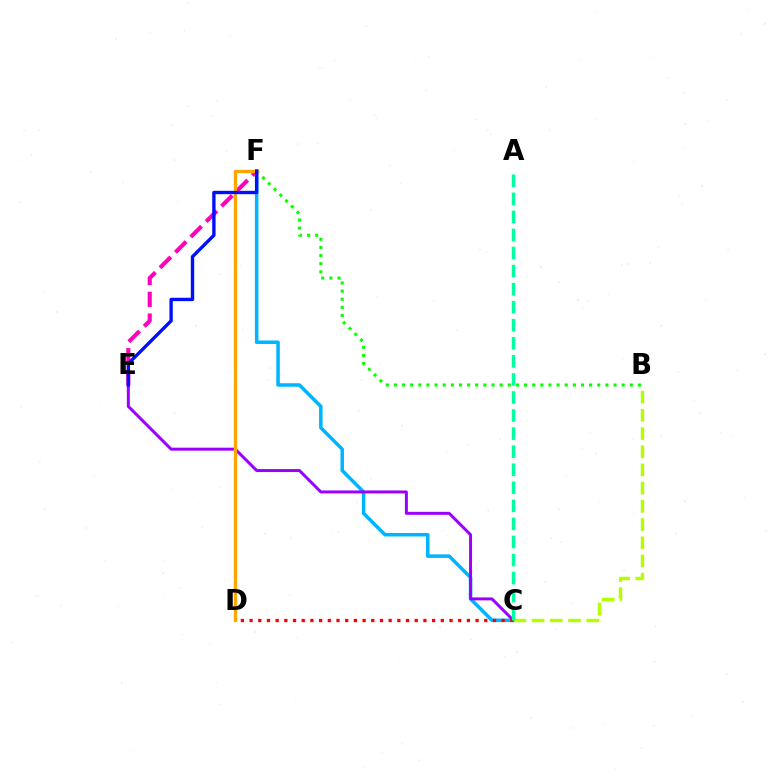{('C', 'F'): [{'color': '#00b5ff', 'line_style': 'solid', 'thickness': 2.53}], ('B', 'F'): [{'color': '#08ff00', 'line_style': 'dotted', 'thickness': 2.21}], ('C', 'E'): [{'color': '#9b00ff', 'line_style': 'solid', 'thickness': 2.15}], ('B', 'C'): [{'color': '#b3ff00', 'line_style': 'dashed', 'thickness': 2.47}], ('E', 'F'): [{'color': '#ff00bd', 'line_style': 'dashed', 'thickness': 2.95}, {'color': '#0010ff', 'line_style': 'solid', 'thickness': 2.42}], ('D', 'F'): [{'color': '#ffa500', 'line_style': 'solid', 'thickness': 2.38}], ('C', 'D'): [{'color': '#ff0000', 'line_style': 'dotted', 'thickness': 2.36}], ('A', 'C'): [{'color': '#00ff9d', 'line_style': 'dashed', 'thickness': 2.45}]}